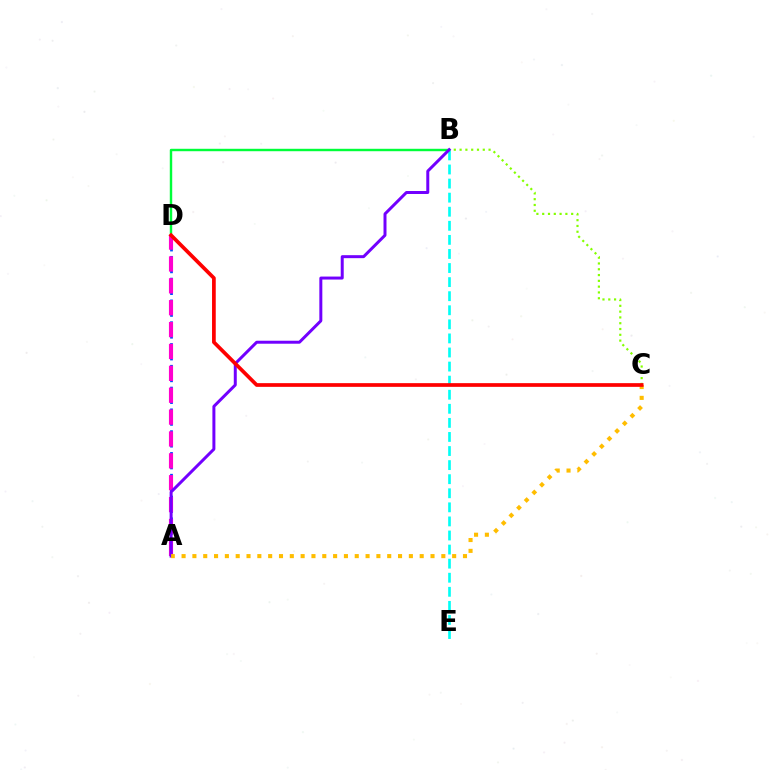{('A', 'D'): [{'color': '#004bff', 'line_style': 'dotted', 'thickness': 1.97}, {'color': '#ff00cf', 'line_style': 'dashed', 'thickness': 2.97}], ('B', 'C'): [{'color': '#84ff00', 'line_style': 'dotted', 'thickness': 1.57}], ('B', 'E'): [{'color': '#00fff6', 'line_style': 'dashed', 'thickness': 1.91}], ('B', 'D'): [{'color': '#00ff39', 'line_style': 'solid', 'thickness': 1.75}], ('A', 'B'): [{'color': '#7200ff', 'line_style': 'solid', 'thickness': 2.15}], ('A', 'C'): [{'color': '#ffbd00', 'line_style': 'dotted', 'thickness': 2.94}], ('C', 'D'): [{'color': '#ff0000', 'line_style': 'solid', 'thickness': 2.67}]}